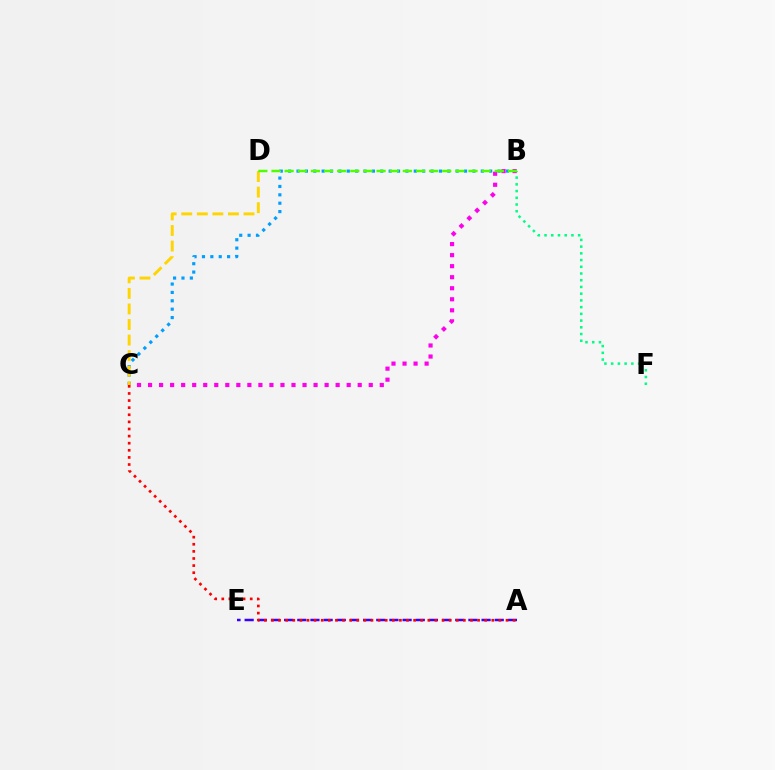{('B', 'F'): [{'color': '#00ff86', 'line_style': 'dotted', 'thickness': 1.83}], ('A', 'E'): [{'color': '#3700ff', 'line_style': 'dashed', 'thickness': 1.79}], ('B', 'C'): [{'color': '#009eff', 'line_style': 'dotted', 'thickness': 2.28}, {'color': '#ff00ed', 'line_style': 'dotted', 'thickness': 3.0}], ('C', 'D'): [{'color': '#ffd500', 'line_style': 'dashed', 'thickness': 2.11}], ('A', 'C'): [{'color': '#ff0000', 'line_style': 'dotted', 'thickness': 1.93}], ('B', 'D'): [{'color': '#4fff00', 'line_style': 'dashed', 'thickness': 1.78}]}